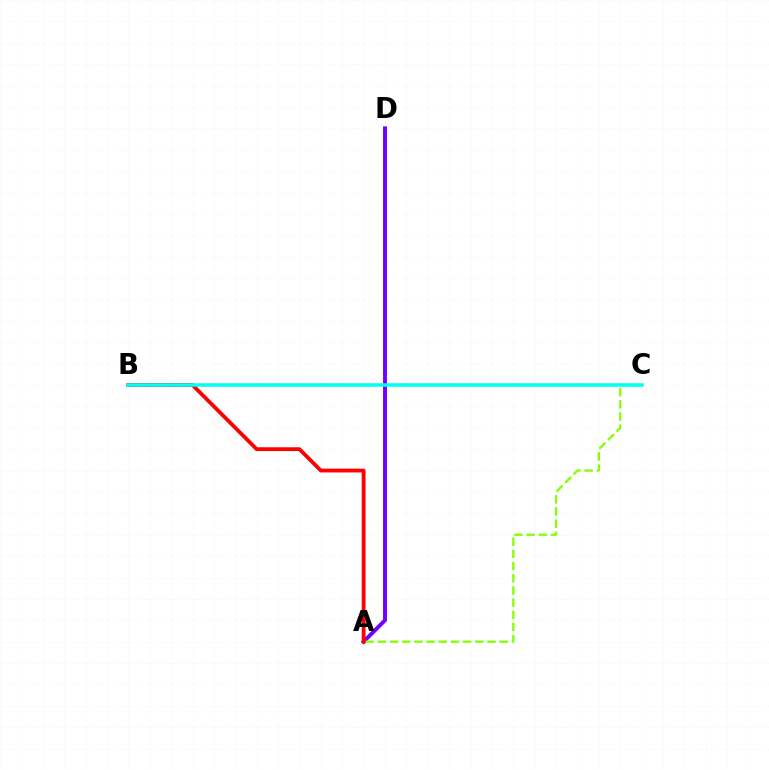{('A', 'D'): [{'color': '#7200ff', 'line_style': 'solid', 'thickness': 2.83}], ('A', 'C'): [{'color': '#84ff00', 'line_style': 'dashed', 'thickness': 1.65}], ('A', 'B'): [{'color': '#ff0000', 'line_style': 'solid', 'thickness': 2.74}], ('B', 'C'): [{'color': '#00fff6', 'line_style': 'solid', 'thickness': 2.53}]}